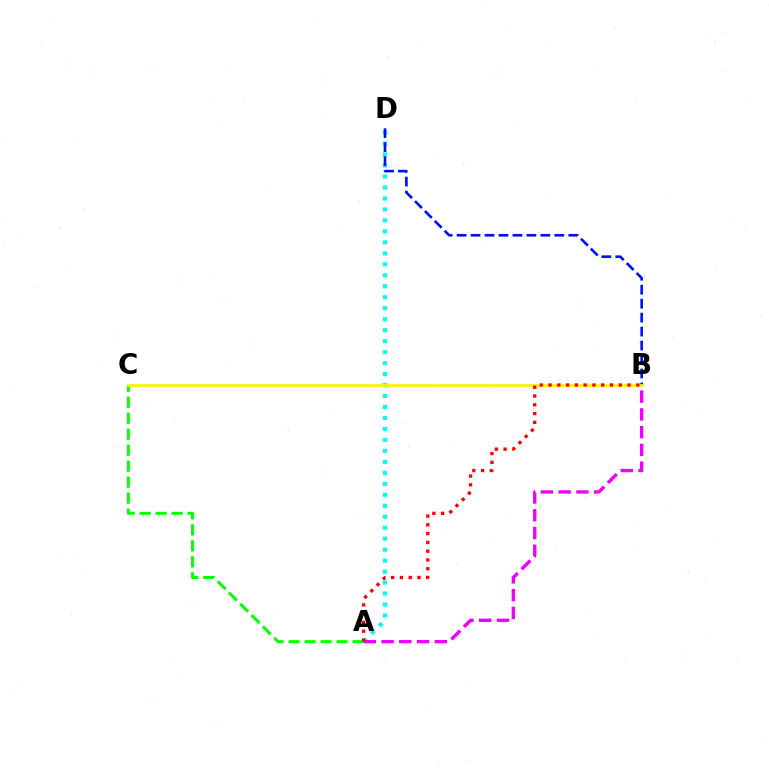{('A', 'D'): [{'color': '#00fff6', 'line_style': 'dotted', 'thickness': 2.98}], ('A', 'B'): [{'color': '#ee00ff', 'line_style': 'dashed', 'thickness': 2.41}, {'color': '#ff0000', 'line_style': 'dotted', 'thickness': 2.39}], ('B', 'D'): [{'color': '#0010ff', 'line_style': 'dashed', 'thickness': 1.9}], ('A', 'C'): [{'color': '#08ff00', 'line_style': 'dashed', 'thickness': 2.17}], ('B', 'C'): [{'color': '#fcf500', 'line_style': 'solid', 'thickness': 1.93}]}